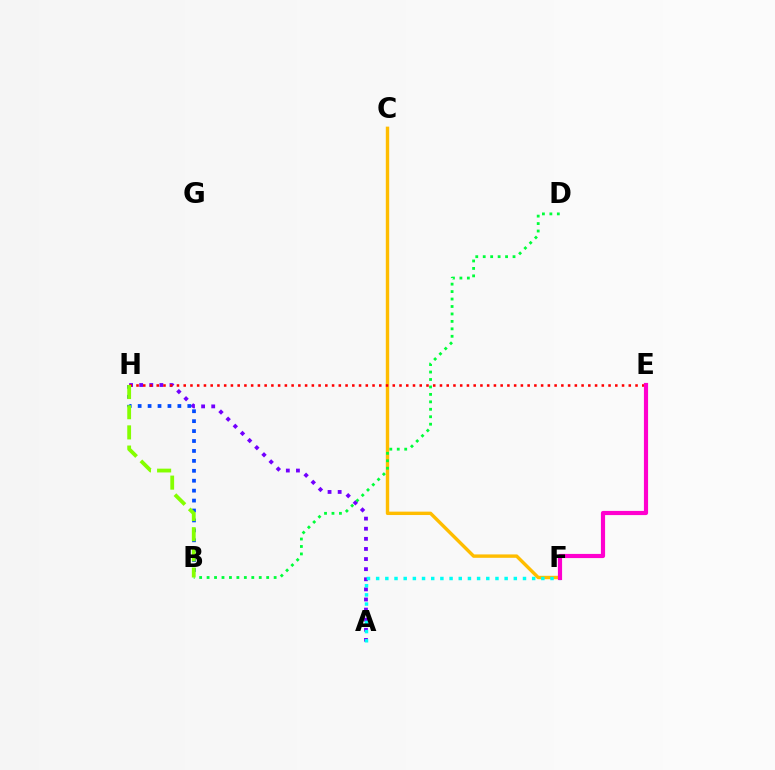{('A', 'H'): [{'color': '#7200ff', 'line_style': 'dotted', 'thickness': 2.75}], ('C', 'F'): [{'color': '#ffbd00', 'line_style': 'solid', 'thickness': 2.44}], ('B', 'D'): [{'color': '#00ff39', 'line_style': 'dotted', 'thickness': 2.02}], ('B', 'H'): [{'color': '#004bff', 'line_style': 'dotted', 'thickness': 2.7}, {'color': '#84ff00', 'line_style': 'dashed', 'thickness': 2.74}], ('E', 'H'): [{'color': '#ff0000', 'line_style': 'dotted', 'thickness': 1.83}], ('A', 'F'): [{'color': '#00fff6', 'line_style': 'dotted', 'thickness': 2.49}], ('E', 'F'): [{'color': '#ff00cf', 'line_style': 'solid', 'thickness': 3.0}]}